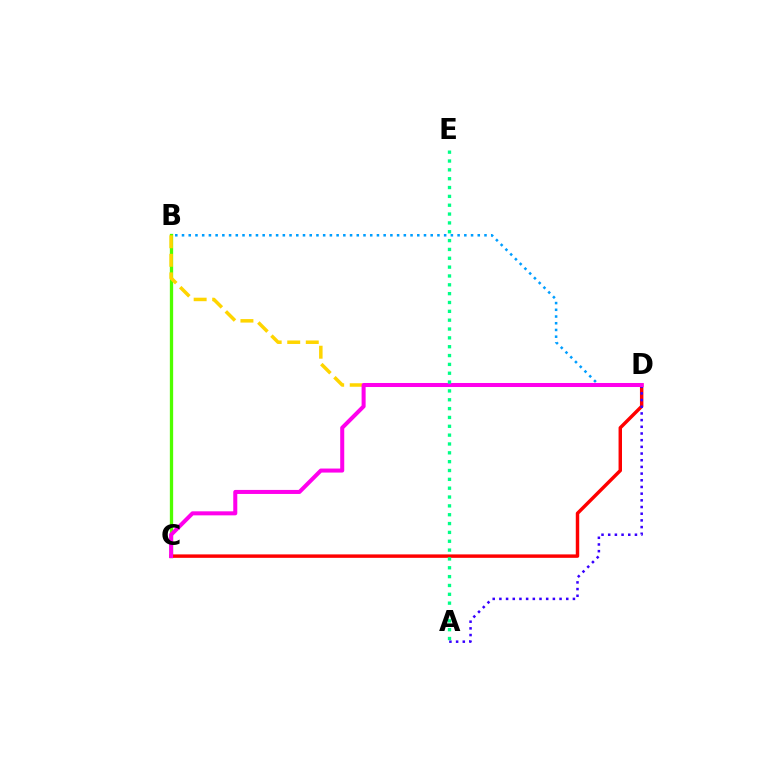{('B', 'C'): [{'color': '#4fff00', 'line_style': 'solid', 'thickness': 2.38}], ('C', 'D'): [{'color': '#ff0000', 'line_style': 'solid', 'thickness': 2.48}, {'color': '#ff00ed', 'line_style': 'solid', 'thickness': 2.9}], ('A', 'D'): [{'color': '#3700ff', 'line_style': 'dotted', 'thickness': 1.82}], ('B', 'D'): [{'color': '#009eff', 'line_style': 'dotted', 'thickness': 1.83}, {'color': '#ffd500', 'line_style': 'dashed', 'thickness': 2.52}], ('A', 'E'): [{'color': '#00ff86', 'line_style': 'dotted', 'thickness': 2.4}]}